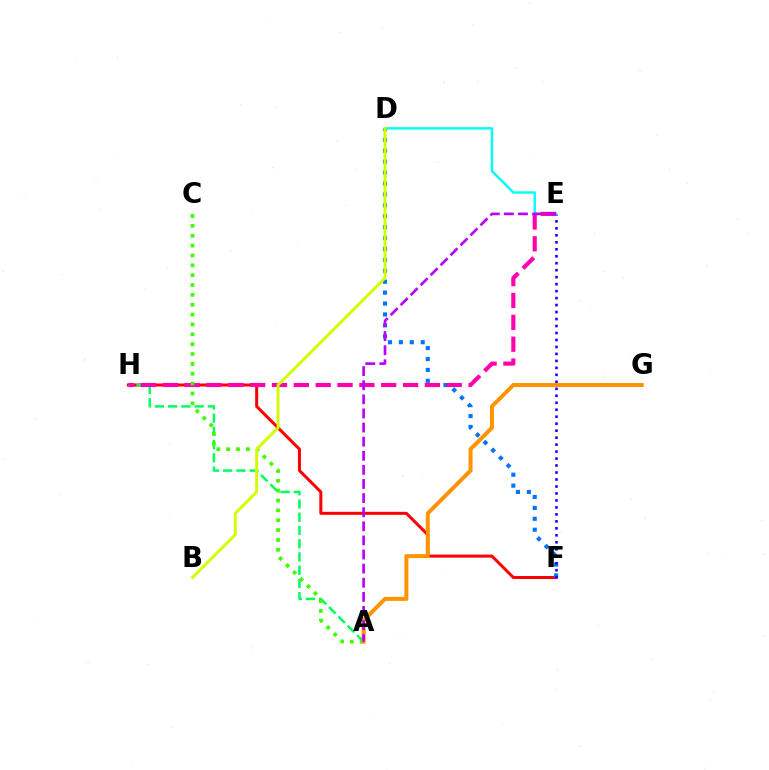{('F', 'H'): [{'color': '#ff0000', 'line_style': 'solid', 'thickness': 2.17}], ('D', 'F'): [{'color': '#0074ff', 'line_style': 'dotted', 'thickness': 2.97}], ('E', 'F'): [{'color': '#2500ff', 'line_style': 'dotted', 'thickness': 1.9}], ('D', 'E'): [{'color': '#00fff6', 'line_style': 'solid', 'thickness': 1.75}], ('A', 'H'): [{'color': '#00ff5c', 'line_style': 'dashed', 'thickness': 1.8}], ('E', 'H'): [{'color': '#ff00ac', 'line_style': 'dashed', 'thickness': 2.97}], ('A', 'C'): [{'color': '#3dff00', 'line_style': 'dotted', 'thickness': 2.68}], ('A', 'G'): [{'color': '#ff9400', 'line_style': 'solid', 'thickness': 2.88}], ('B', 'D'): [{'color': '#d1ff00', 'line_style': 'solid', 'thickness': 2.11}], ('A', 'E'): [{'color': '#b900ff', 'line_style': 'dashed', 'thickness': 1.92}]}